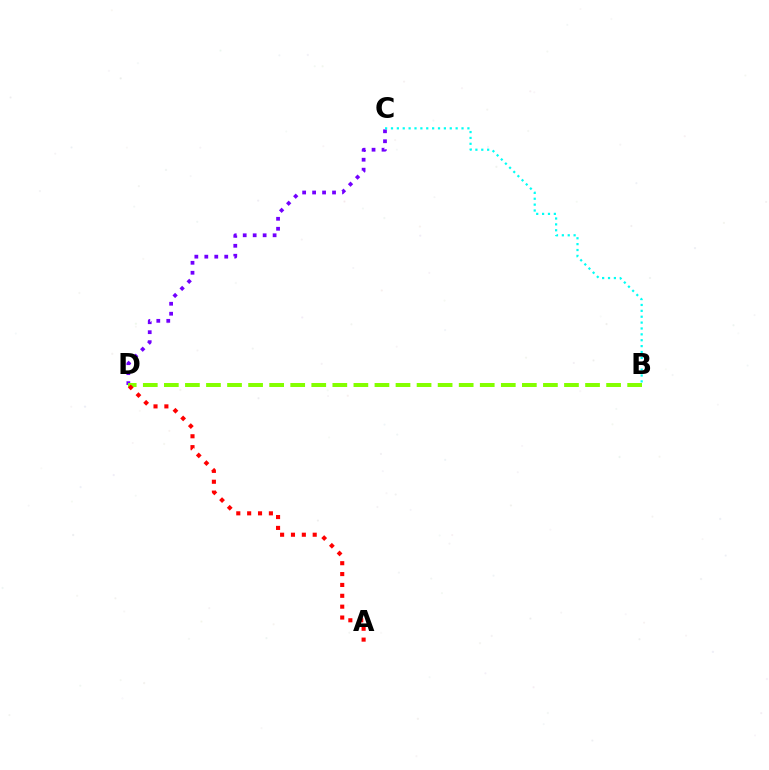{('C', 'D'): [{'color': '#7200ff', 'line_style': 'dotted', 'thickness': 2.71}], ('B', 'D'): [{'color': '#84ff00', 'line_style': 'dashed', 'thickness': 2.86}], ('B', 'C'): [{'color': '#00fff6', 'line_style': 'dotted', 'thickness': 1.6}], ('A', 'D'): [{'color': '#ff0000', 'line_style': 'dotted', 'thickness': 2.95}]}